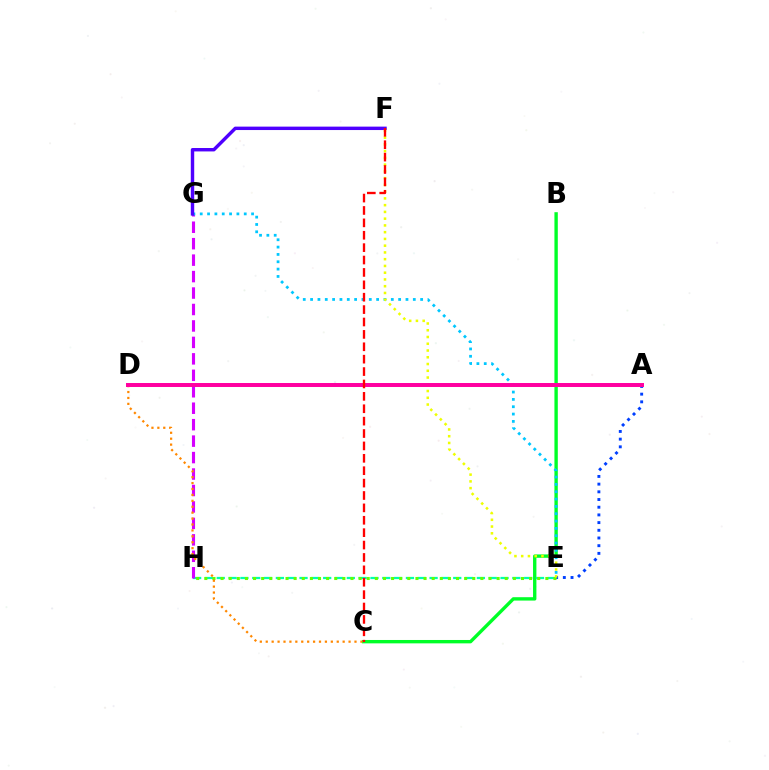{('B', 'C'): [{'color': '#00ff27', 'line_style': 'solid', 'thickness': 2.43}], ('E', 'H'): [{'color': '#00ffaf', 'line_style': 'dashed', 'thickness': 1.61}, {'color': '#66ff00', 'line_style': 'dotted', 'thickness': 2.21}], ('G', 'H'): [{'color': '#d600ff', 'line_style': 'dashed', 'thickness': 2.24}], ('A', 'E'): [{'color': '#003fff', 'line_style': 'dotted', 'thickness': 2.09}], ('E', 'G'): [{'color': '#00c7ff', 'line_style': 'dotted', 'thickness': 1.99}], ('F', 'G'): [{'color': '#4f00ff', 'line_style': 'solid', 'thickness': 2.46}], ('C', 'D'): [{'color': '#ff8800', 'line_style': 'dotted', 'thickness': 1.61}], ('E', 'F'): [{'color': '#eeff00', 'line_style': 'dotted', 'thickness': 1.84}], ('A', 'D'): [{'color': '#ff00a0', 'line_style': 'solid', 'thickness': 2.86}], ('C', 'F'): [{'color': '#ff0000', 'line_style': 'dashed', 'thickness': 1.68}]}